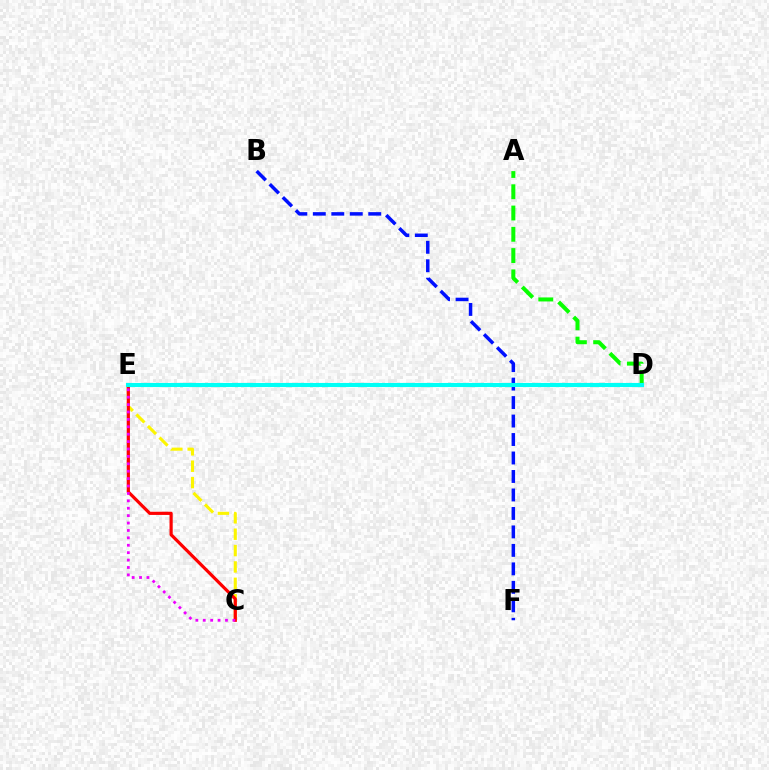{('A', 'D'): [{'color': '#08ff00', 'line_style': 'dashed', 'thickness': 2.89}], ('C', 'E'): [{'color': '#fcf500', 'line_style': 'dashed', 'thickness': 2.22}, {'color': '#ff0000', 'line_style': 'solid', 'thickness': 2.3}, {'color': '#ee00ff', 'line_style': 'dotted', 'thickness': 2.01}], ('B', 'F'): [{'color': '#0010ff', 'line_style': 'dashed', 'thickness': 2.51}], ('D', 'E'): [{'color': '#00fff6', 'line_style': 'solid', 'thickness': 2.95}]}